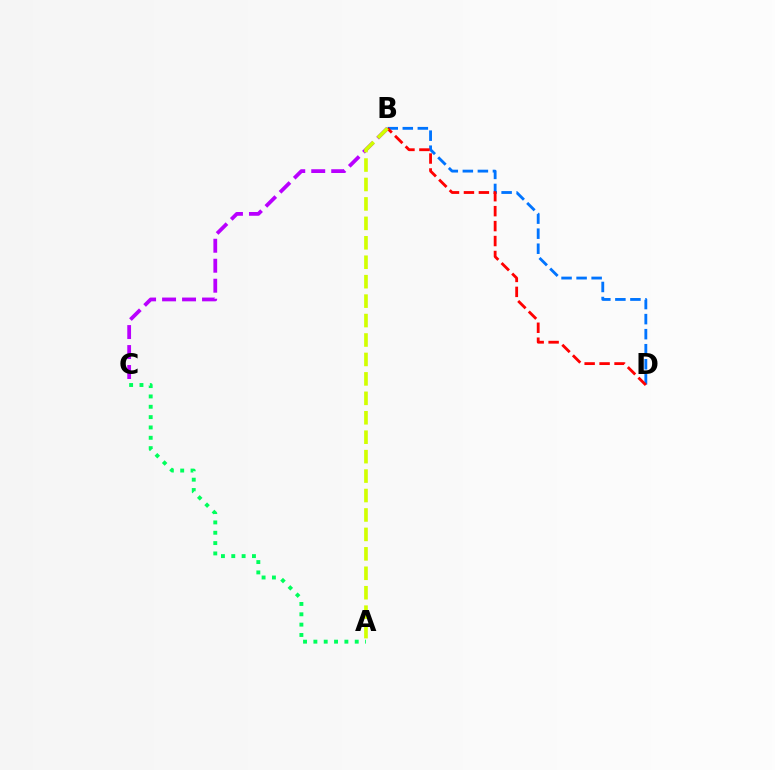{('A', 'C'): [{'color': '#00ff5c', 'line_style': 'dotted', 'thickness': 2.81}], ('B', 'C'): [{'color': '#b900ff', 'line_style': 'dashed', 'thickness': 2.71}], ('B', 'D'): [{'color': '#0074ff', 'line_style': 'dashed', 'thickness': 2.04}, {'color': '#ff0000', 'line_style': 'dashed', 'thickness': 2.03}], ('A', 'B'): [{'color': '#d1ff00', 'line_style': 'dashed', 'thickness': 2.64}]}